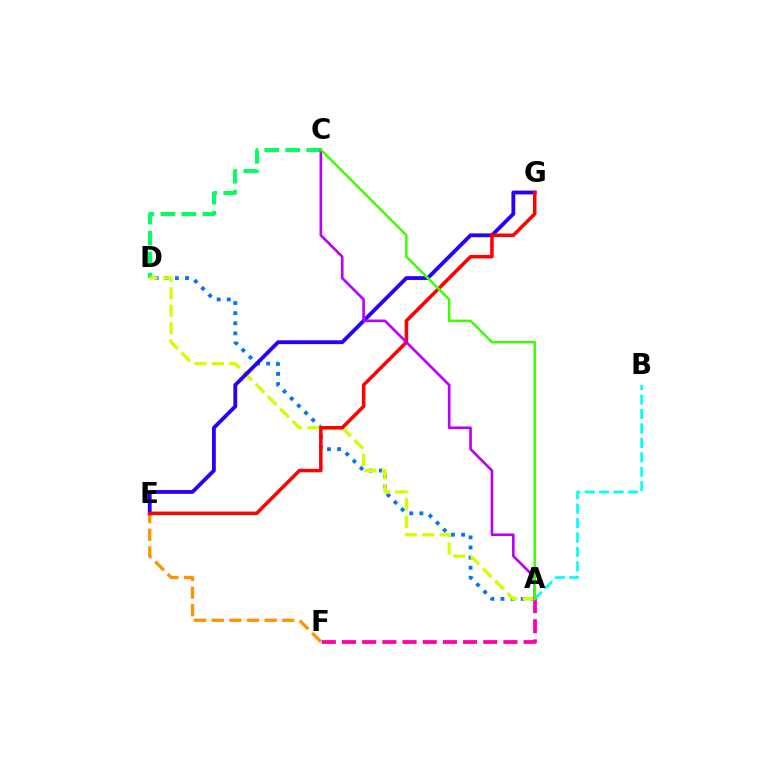{('A', 'D'): [{'color': '#0074ff', 'line_style': 'dotted', 'thickness': 2.75}, {'color': '#d1ff00', 'line_style': 'dashed', 'thickness': 2.37}], ('A', 'B'): [{'color': '#00fff6', 'line_style': 'dashed', 'thickness': 1.96}], ('E', 'F'): [{'color': '#ff9400', 'line_style': 'dashed', 'thickness': 2.39}], ('C', 'D'): [{'color': '#00ff5c', 'line_style': 'dashed', 'thickness': 2.85}], ('A', 'F'): [{'color': '#ff00ac', 'line_style': 'dashed', 'thickness': 2.74}], ('E', 'G'): [{'color': '#2500ff', 'line_style': 'solid', 'thickness': 2.75}, {'color': '#ff0000', 'line_style': 'solid', 'thickness': 2.53}], ('A', 'C'): [{'color': '#b900ff', 'line_style': 'solid', 'thickness': 1.9}, {'color': '#3dff00', 'line_style': 'solid', 'thickness': 1.79}]}